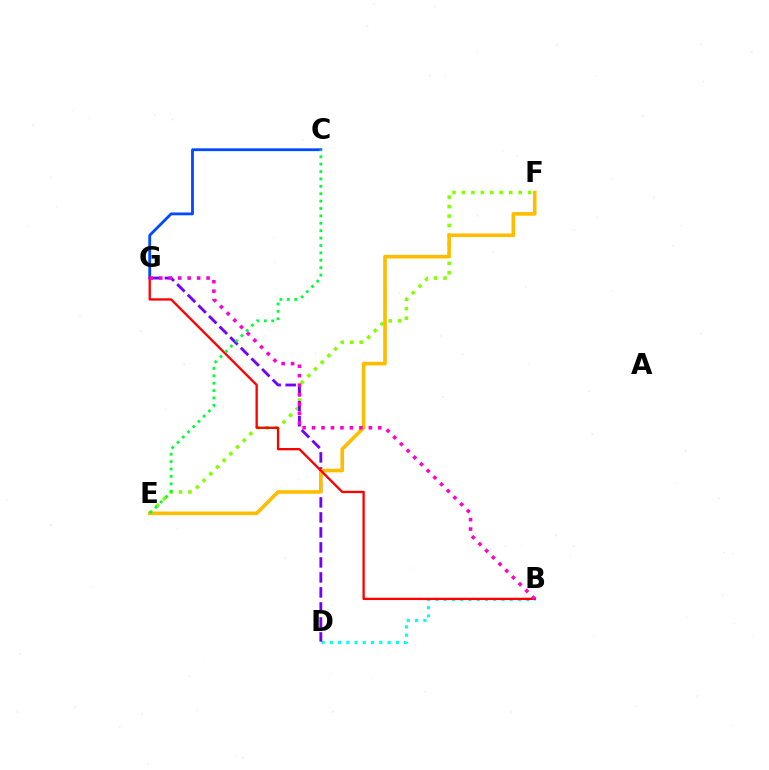{('B', 'D'): [{'color': '#00fff6', 'line_style': 'dotted', 'thickness': 2.24}], ('E', 'F'): [{'color': '#84ff00', 'line_style': 'dotted', 'thickness': 2.57}, {'color': '#ffbd00', 'line_style': 'solid', 'thickness': 2.61}], ('D', 'G'): [{'color': '#7200ff', 'line_style': 'dashed', 'thickness': 2.04}], ('C', 'G'): [{'color': '#004bff', 'line_style': 'solid', 'thickness': 2.03}], ('B', 'G'): [{'color': '#ff0000', 'line_style': 'solid', 'thickness': 1.68}, {'color': '#ff00cf', 'line_style': 'dotted', 'thickness': 2.57}], ('C', 'E'): [{'color': '#00ff39', 'line_style': 'dotted', 'thickness': 2.01}]}